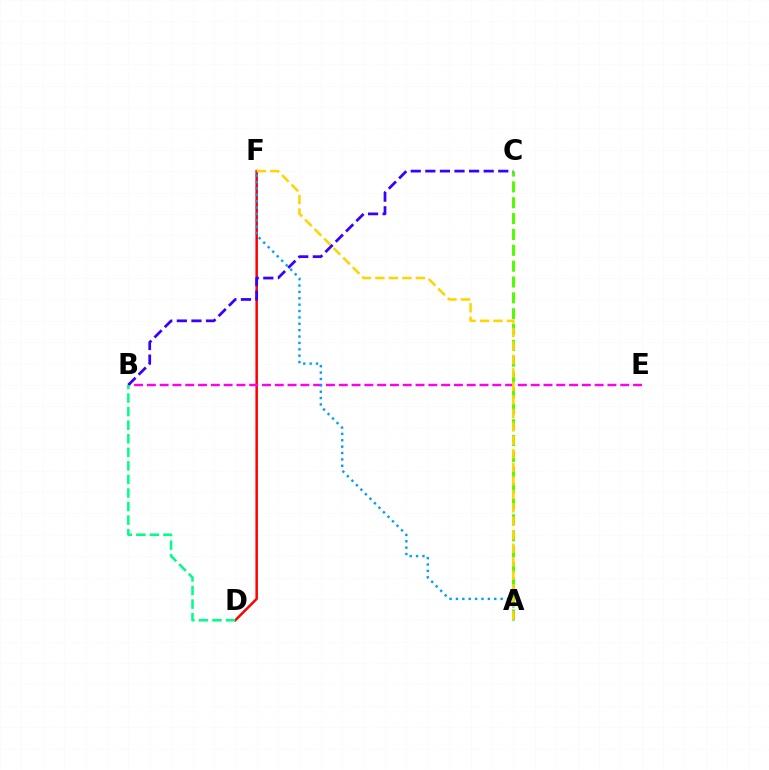{('D', 'F'): [{'color': '#ff0000', 'line_style': 'solid', 'thickness': 1.8}], ('A', 'C'): [{'color': '#4fff00', 'line_style': 'dashed', 'thickness': 2.15}], ('B', 'E'): [{'color': '#ff00ed', 'line_style': 'dashed', 'thickness': 1.74}], ('A', 'F'): [{'color': '#009eff', 'line_style': 'dotted', 'thickness': 1.73}, {'color': '#ffd500', 'line_style': 'dashed', 'thickness': 1.83}], ('B', 'C'): [{'color': '#3700ff', 'line_style': 'dashed', 'thickness': 1.98}], ('B', 'D'): [{'color': '#00ff86', 'line_style': 'dashed', 'thickness': 1.84}]}